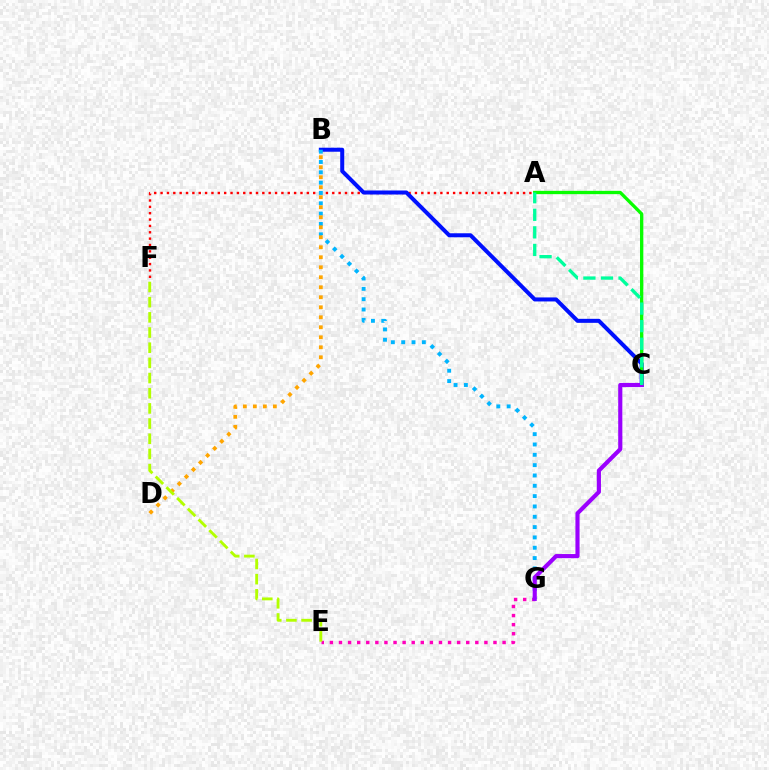{('A', 'F'): [{'color': '#ff0000', 'line_style': 'dotted', 'thickness': 1.73}], ('E', 'G'): [{'color': '#ff00bd', 'line_style': 'dotted', 'thickness': 2.47}], ('B', 'C'): [{'color': '#0010ff', 'line_style': 'solid', 'thickness': 2.89}], ('A', 'C'): [{'color': '#08ff00', 'line_style': 'solid', 'thickness': 2.38}, {'color': '#00ff9d', 'line_style': 'dashed', 'thickness': 2.39}], ('B', 'G'): [{'color': '#00b5ff', 'line_style': 'dotted', 'thickness': 2.81}], ('C', 'G'): [{'color': '#9b00ff', 'line_style': 'solid', 'thickness': 2.98}], ('B', 'D'): [{'color': '#ffa500', 'line_style': 'dotted', 'thickness': 2.72}], ('E', 'F'): [{'color': '#b3ff00', 'line_style': 'dashed', 'thickness': 2.06}]}